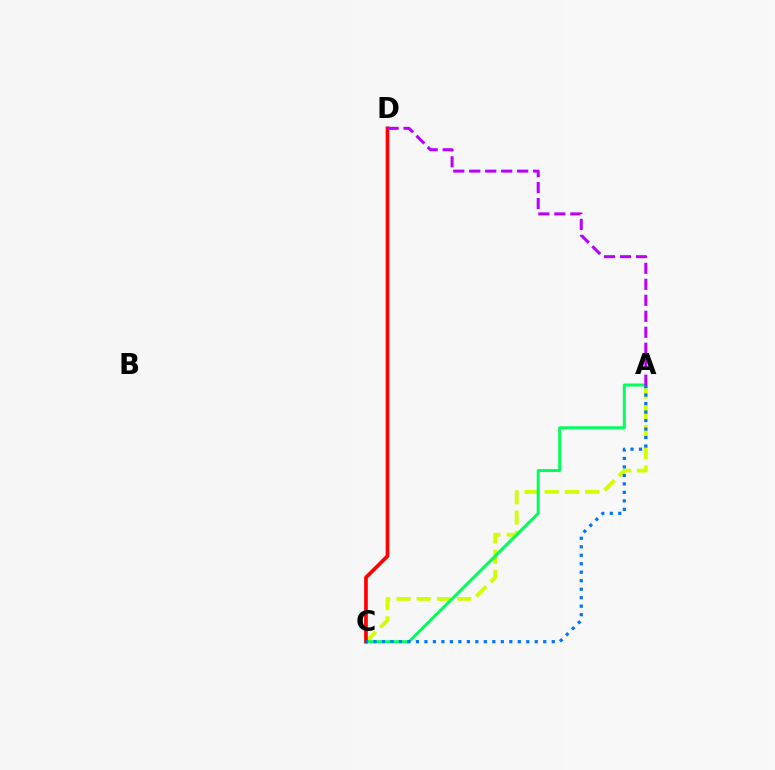{('A', 'C'): [{'color': '#d1ff00', 'line_style': 'dashed', 'thickness': 2.75}, {'color': '#00ff5c', 'line_style': 'solid', 'thickness': 2.15}, {'color': '#0074ff', 'line_style': 'dotted', 'thickness': 2.31}], ('C', 'D'): [{'color': '#ff0000', 'line_style': 'solid', 'thickness': 2.65}], ('A', 'D'): [{'color': '#b900ff', 'line_style': 'dashed', 'thickness': 2.17}]}